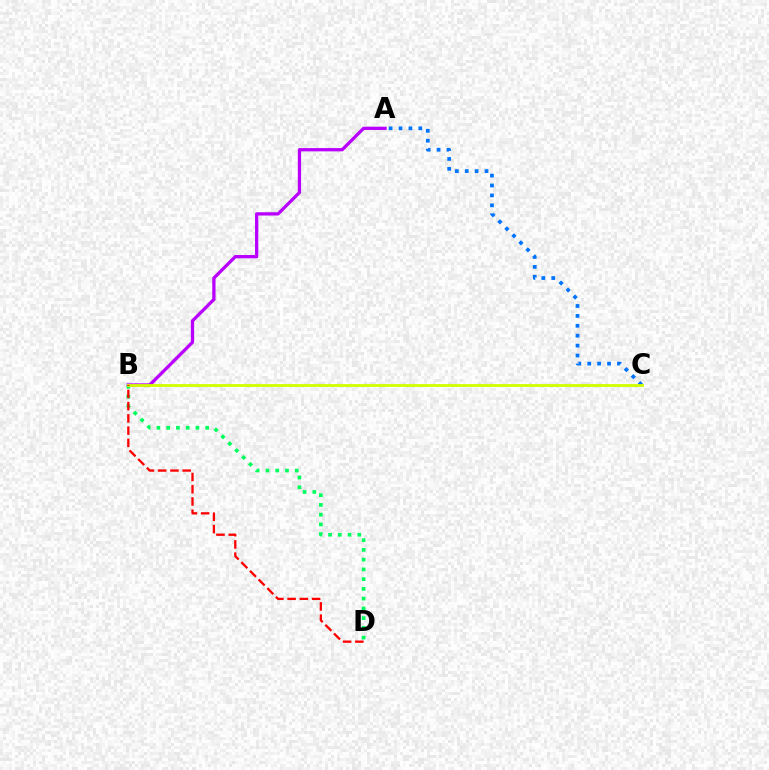{('A', 'B'): [{'color': '#b900ff', 'line_style': 'solid', 'thickness': 2.36}], ('B', 'D'): [{'color': '#00ff5c', 'line_style': 'dotted', 'thickness': 2.65}, {'color': '#ff0000', 'line_style': 'dashed', 'thickness': 1.66}], ('A', 'C'): [{'color': '#0074ff', 'line_style': 'dotted', 'thickness': 2.69}], ('B', 'C'): [{'color': '#d1ff00', 'line_style': 'solid', 'thickness': 2.03}]}